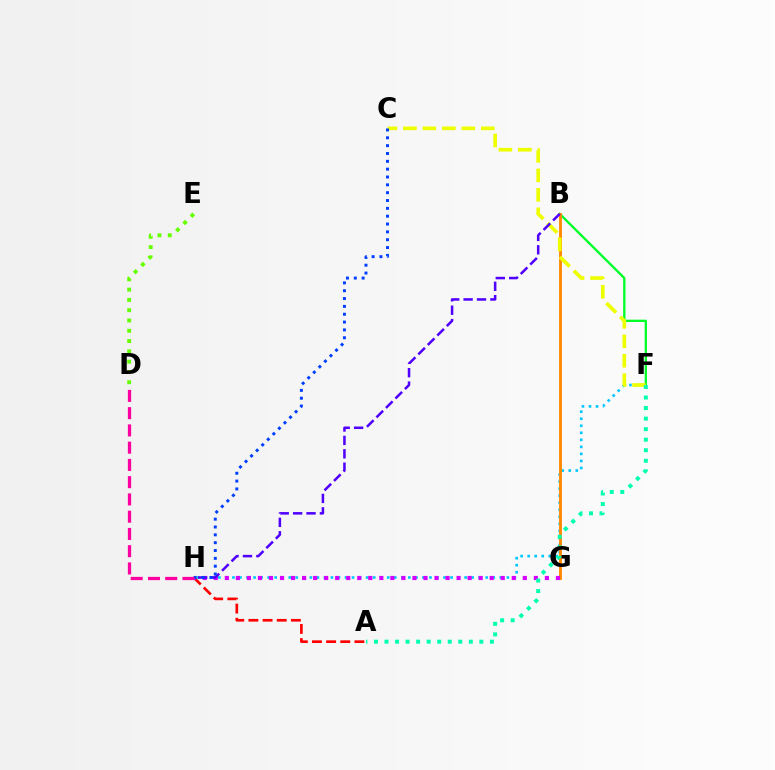{('F', 'H'): [{'color': '#00c7ff', 'line_style': 'dotted', 'thickness': 1.91}], ('B', 'F'): [{'color': '#00ff27', 'line_style': 'solid', 'thickness': 1.67}], ('B', 'G'): [{'color': '#ff8800', 'line_style': 'solid', 'thickness': 2.05}], ('C', 'F'): [{'color': '#eeff00', 'line_style': 'dashed', 'thickness': 2.65}], ('A', 'H'): [{'color': '#ff0000', 'line_style': 'dashed', 'thickness': 1.92}], ('G', 'H'): [{'color': '#d600ff', 'line_style': 'dotted', 'thickness': 3.0}], ('A', 'F'): [{'color': '#00ffaf', 'line_style': 'dotted', 'thickness': 2.86}], ('B', 'H'): [{'color': '#4f00ff', 'line_style': 'dashed', 'thickness': 1.82}], ('D', 'E'): [{'color': '#66ff00', 'line_style': 'dotted', 'thickness': 2.8}], ('C', 'H'): [{'color': '#003fff', 'line_style': 'dotted', 'thickness': 2.13}], ('D', 'H'): [{'color': '#ff00a0', 'line_style': 'dashed', 'thickness': 2.34}]}